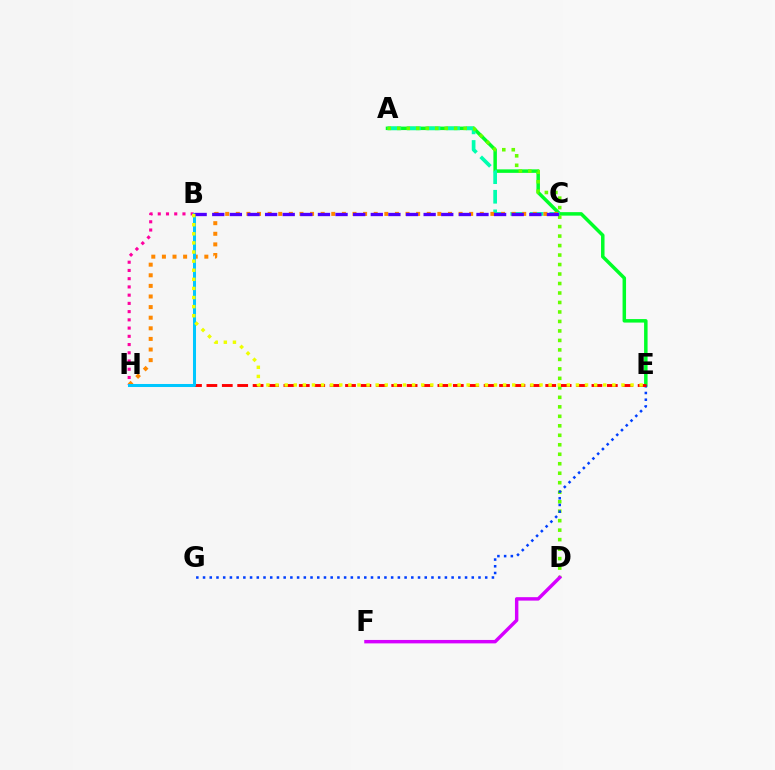{('A', 'E'): [{'color': '#00ff27', 'line_style': 'solid', 'thickness': 2.51}], ('B', 'H'): [{'color': '#ff00a0', 'line_style': 'dotted', 'thickness': 2.24}, {'color': '#00c7ff', 'line_style': 'solid', 'thickness': 2.18}], ('A', 'C'): [{'color': '#00ffaf', 'line_style': 'dashed', 'thickness': 2.66}], ('A', 'D'): [{'color': '#66ff00', 'line_style': 'dotted', 'thickness': 2.58}], ('C', 'H'): [{'color': '#ff8800', 'line_style': 'dotted', 'thickness': 2.88}], ('E', 'G'): [{'color': '#003fff', 'line_style': 'dotted', 'thickness': 1.83}], ('E', 'H'): [{'color': '#ff0000', 'line_style': 'dashed', 'thickness': 2.09}], ('B', 'C'): [{'color': '#4f00ff', 'line_style': 'dashed', 'thickness': 2.39}], ('B', 'E'): [{'color': '#eeff00', 'line_style': 'dotted', 'thickness': 2.47}], ('D', 'F'): [{'color': '#d600ff', 'line_style': 'solid', 'thickness': 2.47}]}